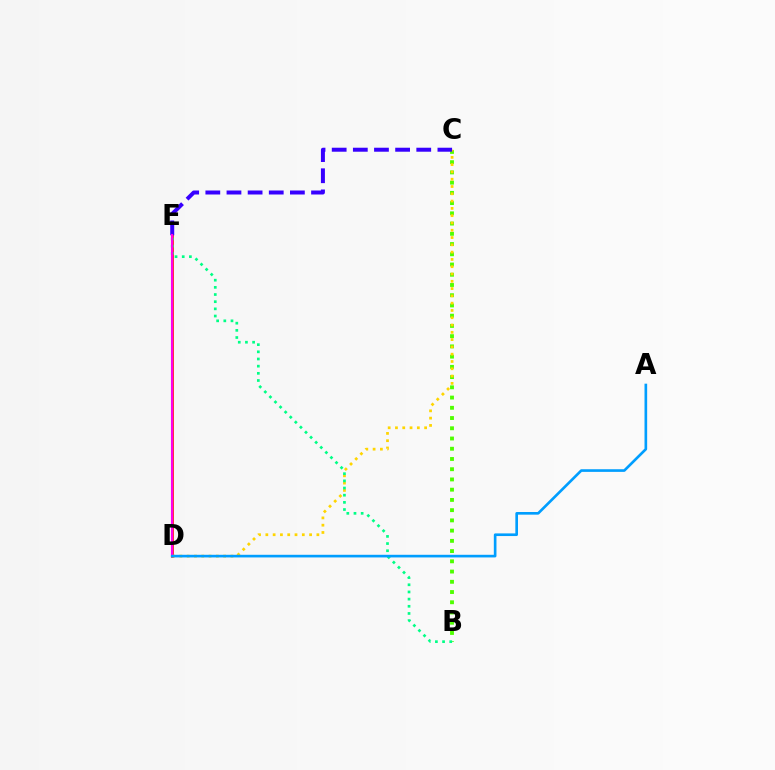{('D', 'E'): [{'color': '#ff0000', 'line_style': 'solid', 'thickness': 1.85}, {'color': '#ff00ed', 'line_style': 'solid', 'thickness': 1.54}], ('B', 'C'): [{'color': '#4fff00', 'line_style': 'dotted', 'thickness': 2.78}], ('C', 'D'): [{'color': '#ffd500', 'line_style': 'dotted', 'thickness': 1.98}], ('B', 'E'): [{'color': '#00ff86', 'line_style': 'dotted', 'thickness': 1.95}], ('C', 'E'): [{'color': '#3700ff', 'line_style': 'dashed', 'thickness': 2.87}], ('A', 'D'): [{'color': '#009eff', 'line_style': 'solid', 'thickness': 1.91}]}